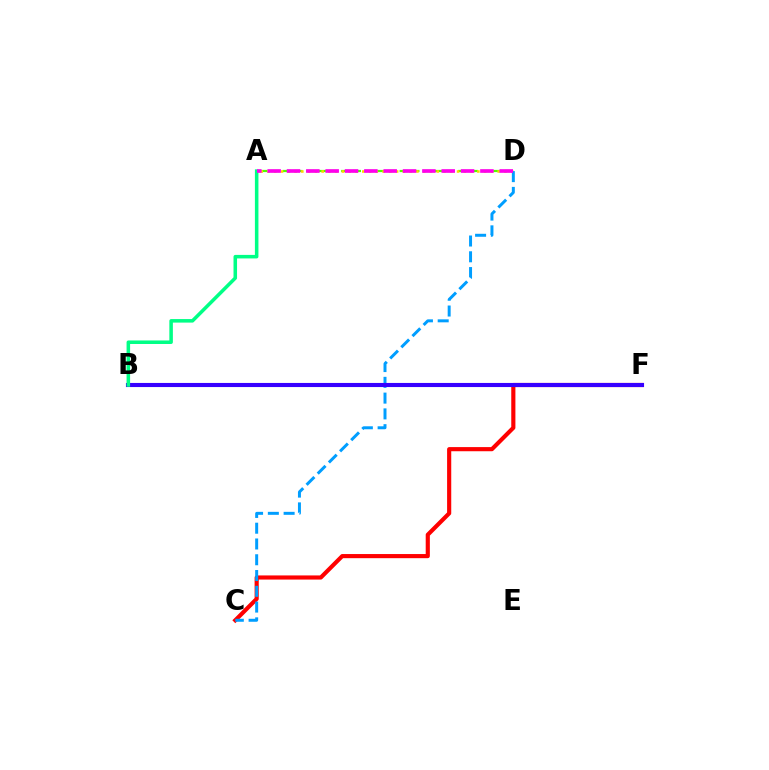{('A', 'D'): [{'color': '#4fff00', 'line_style': 'dashed', 'thickness': 1.59}, {'color': '#ffd500', 'line_style': 'dotted', 'thickness': 1.84}, {'color': '#ff00ed', 'line_style': 'dashed', 'thickness': 2.63}], ('C', 'F'): [{'color': '#ff0000', 'line_style': 'solid', 'thickness': 2.98}], ('C', 'D'): [{'color': '#009eff', 'line_style': 'dashed', 'thickness': 2.14}], ('B', 'F'): [{'color': '#3700ff', 'line_style': 'solid', 'thickness': 2.96}], ('A', 'B'): [{'color': '#00ff86', 'line_style': 'solid', 'thickness': 2.55}]}